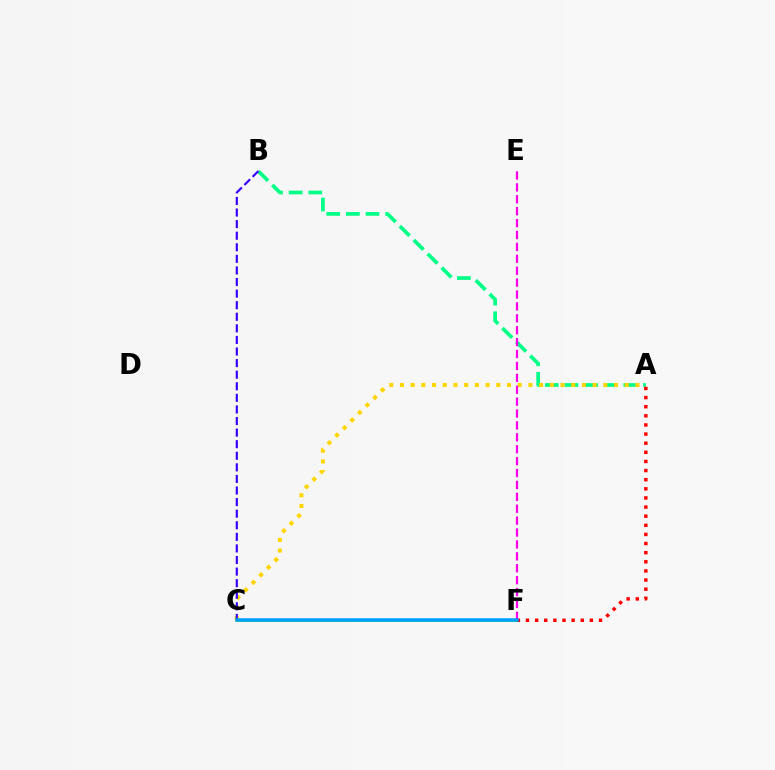{('C', 'F'): [{'color': '#4fff00', 'line_style': 'solid', 'thickness': 2.08}, {'color': '#009eff', 'line_style': 'solid', 'thickness': 2.54}], ('A', 'B'): [{'color': '#00ff86', 'line_style': 'dashed', 'thickness': 2.67}], ('A', 'C'): [{'color': '#ffd500', 'line_style': 'dotted', 'thickness': 2.91}], ('B', 'C'): [{'color': '#3700ff', 'line_style': 'dashed', 'thickness': 1.57}], ('A', 'F'): [{'color': '#ff0000', 'line_style': 'dotted', 'thickness': 2.48}], ('E', 'F'): [{'color': '#ff00ed', 'line_style': 'dashed', 'thickness': 1.62}]}